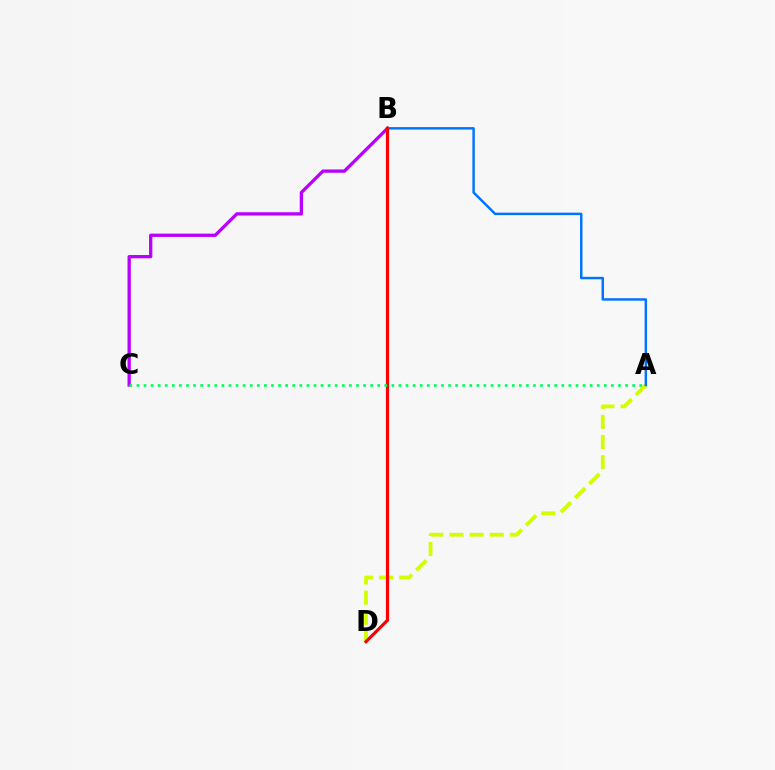{('A', 'D'): [{'color': '#d1ff00', 'line_style': 'dashed', 'thickness': 2.73}], ('A', 'B'): [{'color': '#0074ff', 'line_style': 'solid', 'thickness': 1.77}], ('B', 'C'): [{'color': '#b900ff', 'line_style': 'solid', 'thickness': 2.37}], ('B', 'D'): [{'color': '#ff0000', 'line_style': 'solid', 'thickness': 2.28}], ('A', 'C'): [{'color': '#00ff5c', 'line_style': 'dotted', 'thickness': 1.92}]}